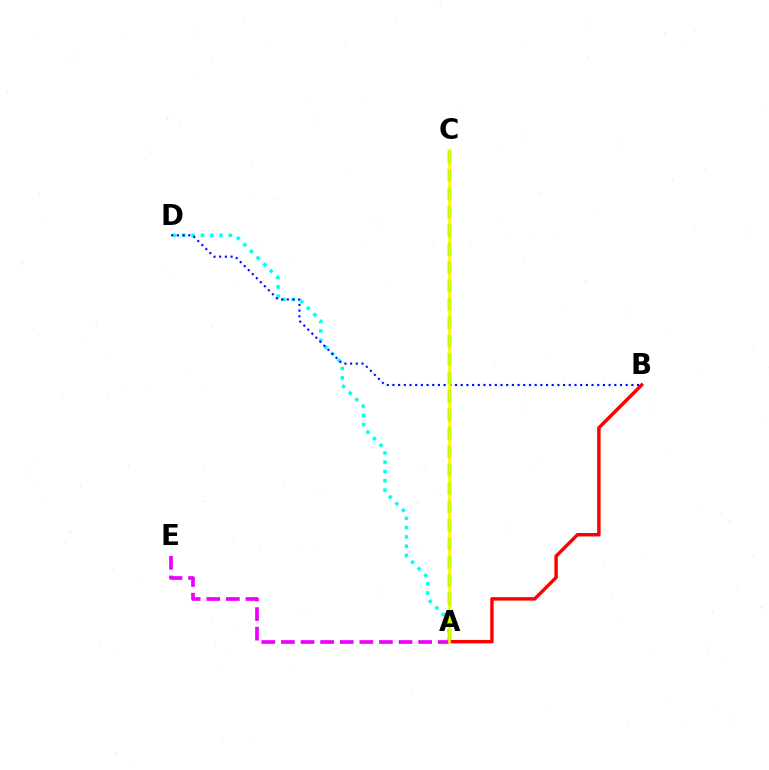{('A', 'D'): [{'color': '#00fff6', 'line_style': 'dotted', 'thickness': 2.52}], ('A', 'C'): [{'color': '#08ff00', 'line_style': 'dashed', 'thickness': 2.5}, {'color': '#fcf500', 'line_style': 'solid', 'thickness': 1.87}], ('A', 'B'): [{'color': '#ff0000', 'line_style': 'solid', 'thickness': 2.47}], ('B', 'D'): [{'color': '#0010ff', 'line_style': 'dotted', 'thickness': 1.55}], ('A', 'E'): [{'color': '#ee00ff', 'line_style': 'dashed', 'thickness': 2.66}]}